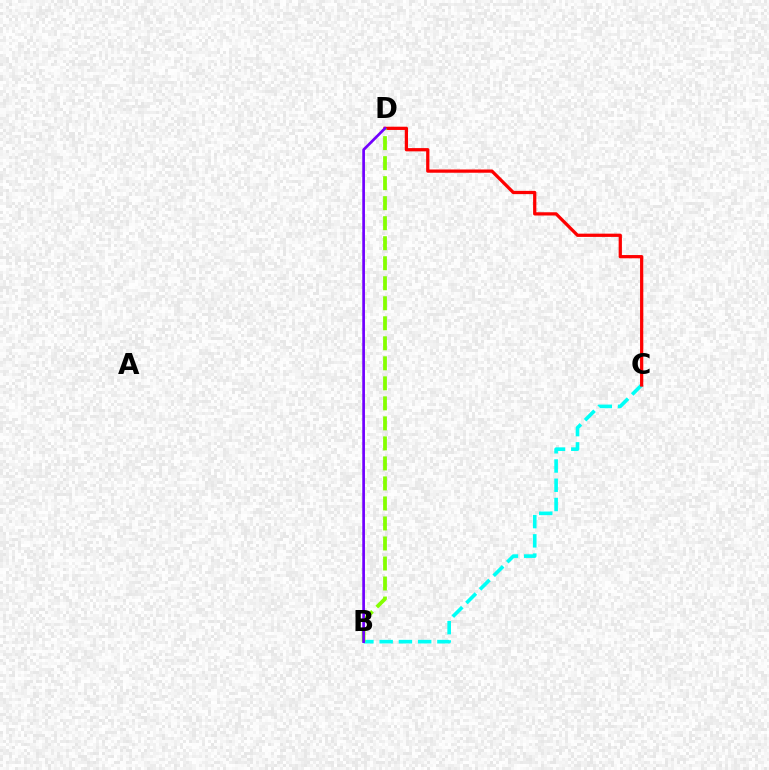{('B', 'C'): [{'color': '#00fff6', 'line_style': 'dashed', 'thickness': 2.62}], ('C', 'D'): [{'color': '#ff0000', 'line_style': 'solid', 'thickness': 2.34}], ('B', 'D'): [{'color': '#84ff00', 'line_style': 'dashed', 'thickness': 2.72}, {'color': '#7200ff', 'line_style': 'solid', 'thickness': 1.95}]}